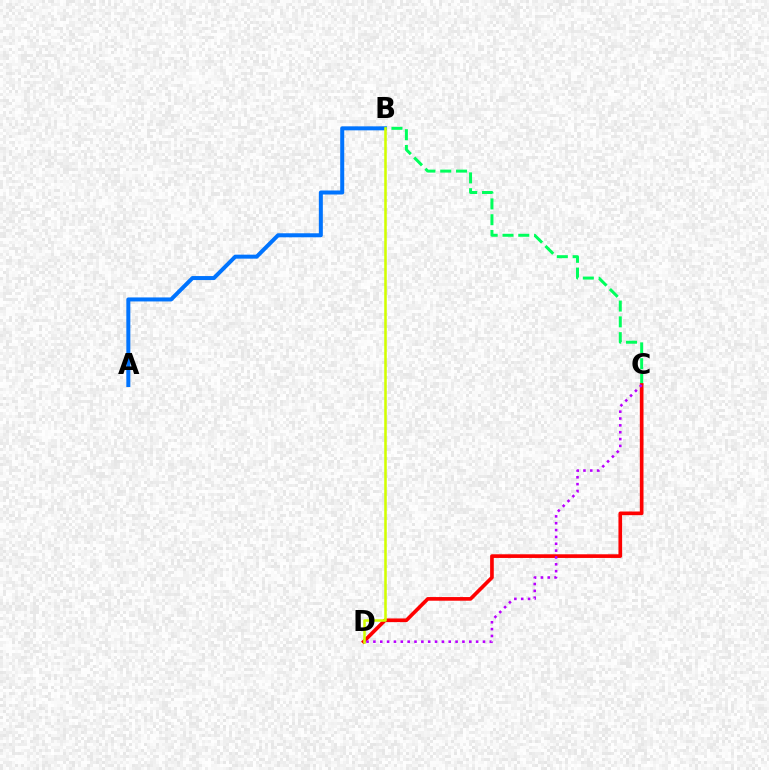{('A', 'B'): [{'color': '#0074ff', 'line_style': 'solid', 'thickness': 2.88}], ('B', 'C'): [{'color': '#00ff5c', 'line_style': 'dashed', 'thickness': 2.15}], ('C', 'D'): [{'color': '#ff0000', 'line_style': 'solid', 'thickness': 2.64}, {'color': '#b900ff', 'line_style': 'dotted', 'thickness': 1.86}], ('B', 'D'): [{'color': '#d1ff00', 'line_style': 'solid', 'thickness': 1.83}]}